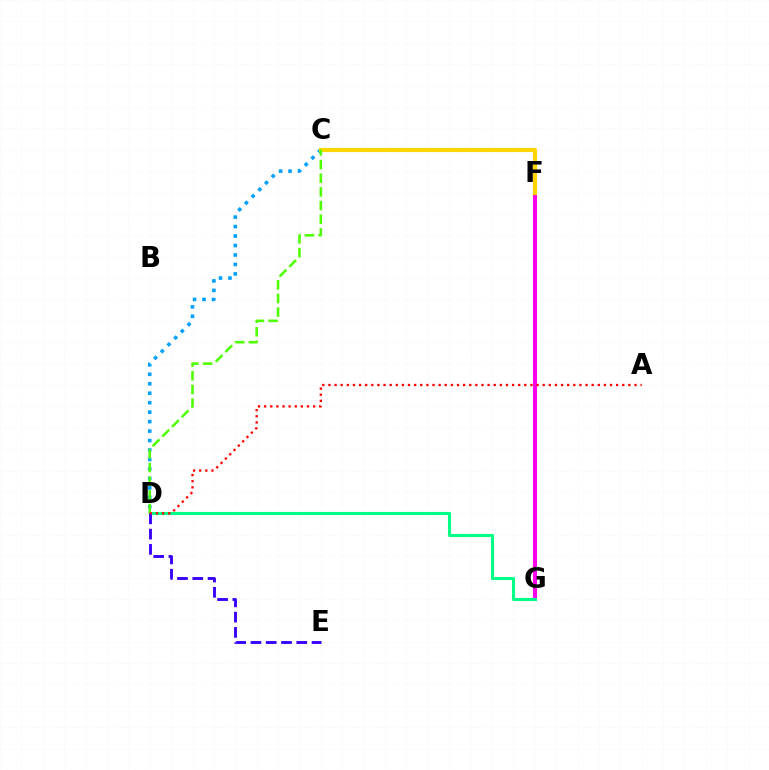{('F', 'G'): [{'color': '#ff00ed', 'line_style': 'solid', 'thickness': 2.93}], ('D', 'G'): [{'color': '#00ff86', 'line_style': 'solid', 'thickness': 2.22}], ('C', 'D'): [{'color': '#009eff', 'line_style': 'dotted', 'thickness': 2.57}, {'color': '#4fff00', 'line_style': 'dashed', 'thickness': 1.86}], ('C', 'F'): [{'color': '#ffd500', 'line_style': 'solid', 'thickness': 3.0}], ('D', 'E'): [{'color': '#3700ff', 'line_style': 'dashed', 'thickness': 2.07}], ('A', 'D'): [{'color': '#ff0000', 'line_style': 'dotted', 'thickness': 1.66}]}